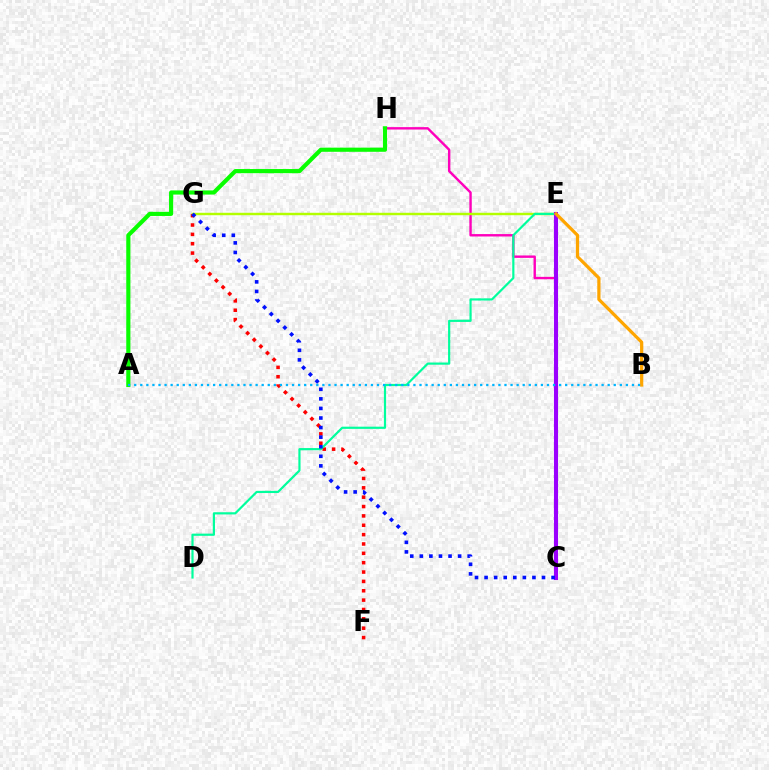{('C', 'H'): [{'color': '#ff00bd', 'line_style': 'solid', 'thickness': 1.73}], ('F', 'G'): [{'color': '#ff0000', 'line_style': 'dotted', 'thickness': 2.54}], ('E', 'G'): [{'color': '#b3ff00', 'line_style': 'solid', 'thickness': 1.75}], ('D', 'E'): [{'color': '#00ff9d', 'line_style': 'solid', 'thickness': 1.58}], ('C', 'E'): [{'color': '#9b00ff', 'line_style': 'solid', 'thickness': 2.94}], ('C', 'G'): [{'color': '#0010ff', 'line_style': 'dotted', 'thickness': 2.6}], ('B', 'E'): [{'color': '#ffa500', 'line_style': 'solid', 'thickness': 2.33}], ('A', 'H'): [{'color': '#08ff00', 'line_style': 'solid', 'thickness': 2.99}], ('A', 'B'): [{'color': '#00b5ff', 'line_style': 'dotted', 'thickness': 1.65}]}